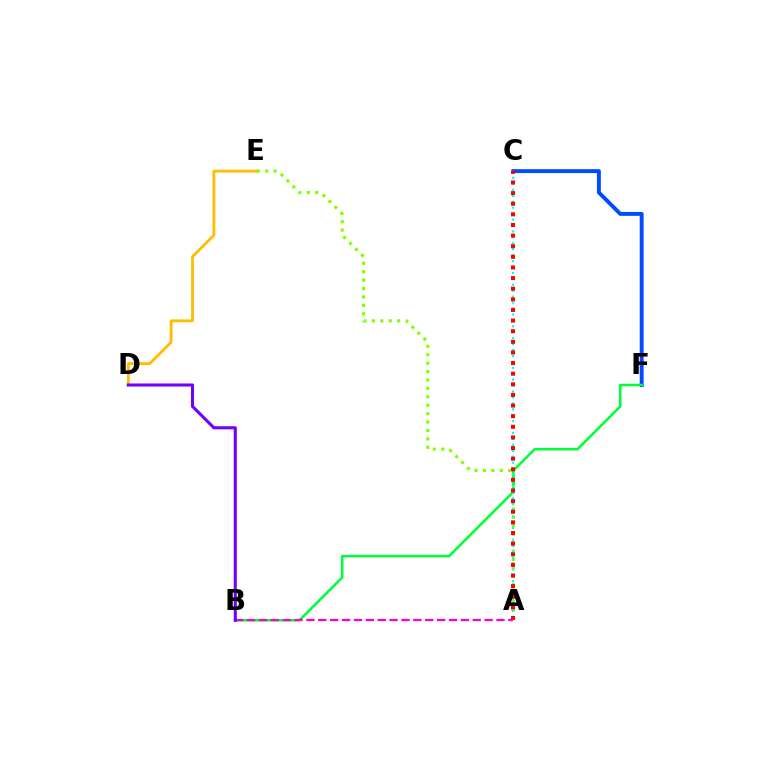{('D', 'E'): [{'color': '#ffbd00', 'line_style': 'solid', 'thickness': 2.03}], ('C', 'F'): [{'color': '#004bff', 'line_style': 'solid', 'thickness': 2.82}], ('A', 'E'): [{'color': '#84ff00', 'line_style': 'dotted', 'thickness': 2.29}], ('B', 'F'): [{'color': '#00ff39', 'line_style': 'solid', 'thickness': 1.83}], ('A', 'C'): [{'color': '#00fff6', 'line_style': 'dotted', 'thickness': 1.61}, {'color': '#ff0000', 'line_style': 'dotted', 'thickness': 2.89}], ('A', 'B'): [{'color': '#ff00cf', 'line_style': 'dashed', 'thickness': 1.61}], ('B', 'D'): [{'color': '#7200ff', 'line_style': 'solid', 'thickness': 2.21}]}